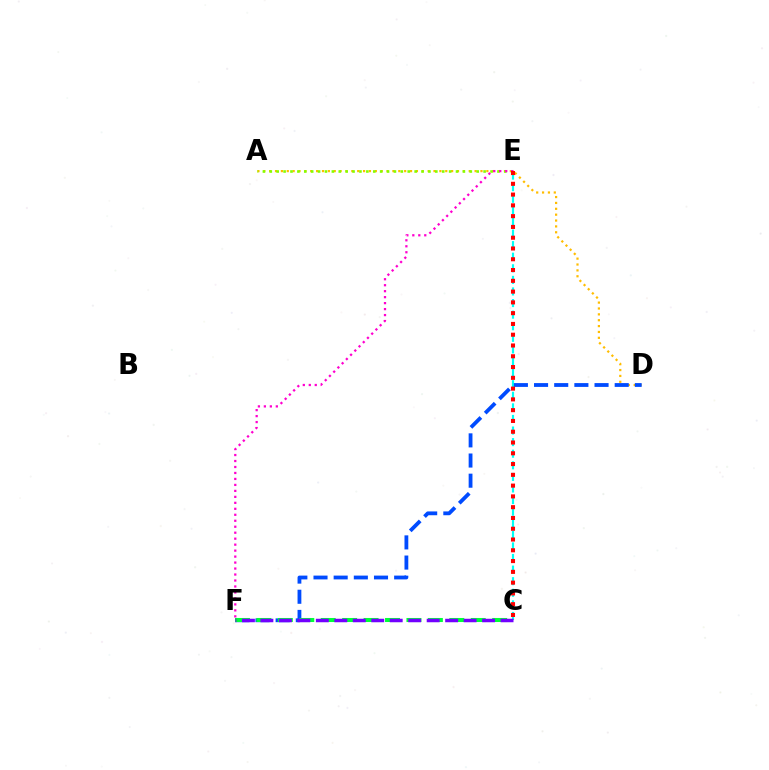{('A', 'D'): [{'color': '#ffbd00', 'line_style': 'dotted', 'thickness': 1.59}], ('C', 'E'): [{'color': '#00fff6', 'line_style': 'dashed', 'thickness': 1.57}, {'color': '#ff0000', 'line_style': 'dotted', 'thickness': 2.93}], ('D', 'F'): [{'color': '#004bff', 'line_style': 'dashed', 'thickness': 2.74}], ('C', 'F'): [{'color': '#00ff39', 'line_style': 'dashed', 'thickness': 2.91}, {'color': '#7200ff', 'line_style': 'dashed', 'thickness': 2.51}], ('A', 'E'): [{'color': '#84ff00', 'line_style': 'dotted', 'thickness': 1.87}], ('E', 'F'): [{'color': '#ff00cf', 'line_style': 'dotted', 'thickness': 1.62}]}